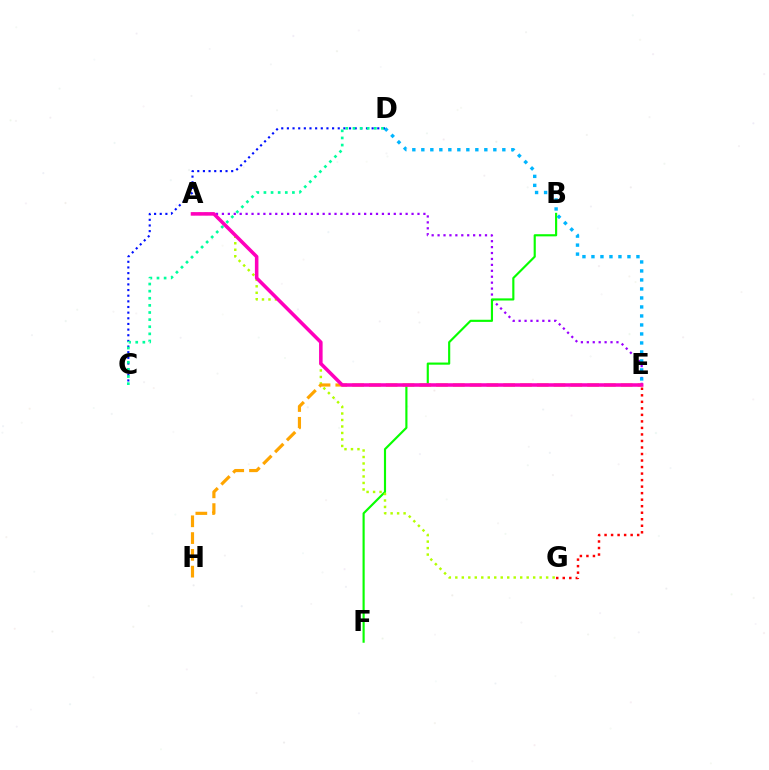{('C', 'D'): [{'color': '#0010ff', 'line_style': 'dotted', 'thickness': 1.53}, {'color': '#00ff9d', 'line_style': 'dotted', 'thickness': 1.93}], ('A', 'E'): [{'color': '#9b00ff', 'line_style': 'dotted', 'thickness': 1.61}, {'color': '#ff00bd', 'line_style': 'solid', 'thickness': 2.55}], ('E', 'G'): [{'color': '#ff0000', 'line_style': 'dotted', 'thickness': 1.77}], ('B', 'F'): [{'color': '#08ff00', 'line_style': 'solid', 'thickness': 1.55}], ('A', 'G'): [{'color': '#b3ff00', 'line_style': 'dotted', 'thickness': 1.76}], ('E', 'H'): [{'color': '#ffa500', 'line_style': 'dashed', 'thickness': 2.28}], ('D', 'E'): [{'color': '#00b5ff', 'line_style': 'dotted', 'thickness': 2.45}]}